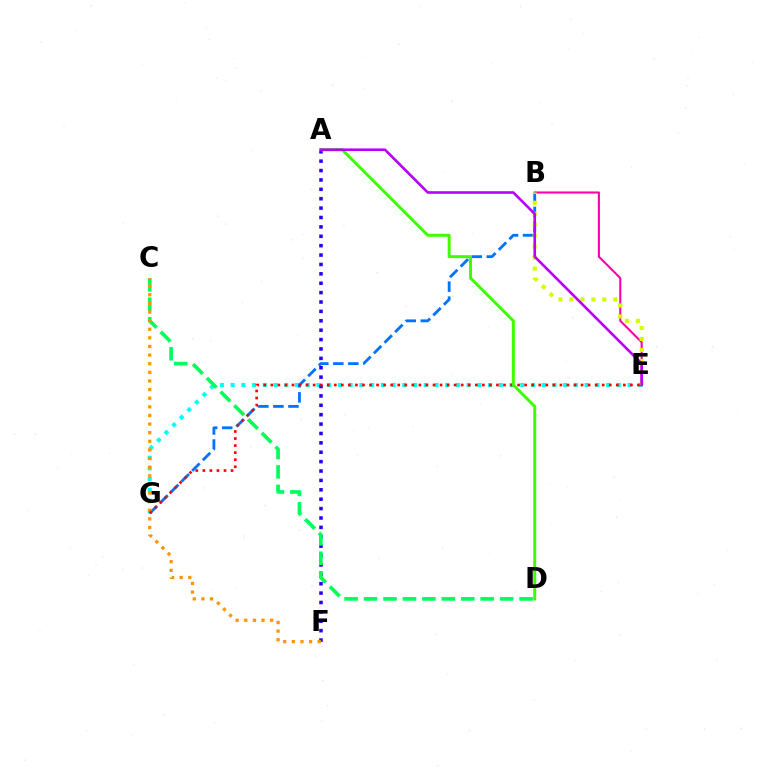{('E', 'G'): [{'color': '#00fff6', 'line_style': 'dotted', 'thickness': 2.91}, {'color': '#ff0000', 'line_style': 'dotted', 'thickness': 1.92}], ('B', 'E'): [{'color': '#ff00ac', 'line_style': 'solid', 'thickness': 1.51}, {'color': '#d1ff00', 'line_style': 'dotted', 'thickness': 2.98}], ('B', 'G'): [{'color': '#0074ff', 'line_style': 'dashed', 'thickness': 2.04}], ('A', 'F'): [{'color': '#2500ff', 'line_style': 'dotted', 'thickness': 2.55}], ('C', 'D'): [{'color': '#00ff5c', 'line_style': 'dashed', 'thickness': 2.64}], ('C', 'F'): [{'color': '#ff9400', 'line_style': 'dotted', 'thickness': 2.34}], ('A', 'D'): [{'color': '#3dff00', 'line_style': 'solid', 'thickness': 2.15}], ('A', 'E'): [{'color': '#b900ff', 'line_style': 'solid', 'thickness': 1.89}]}